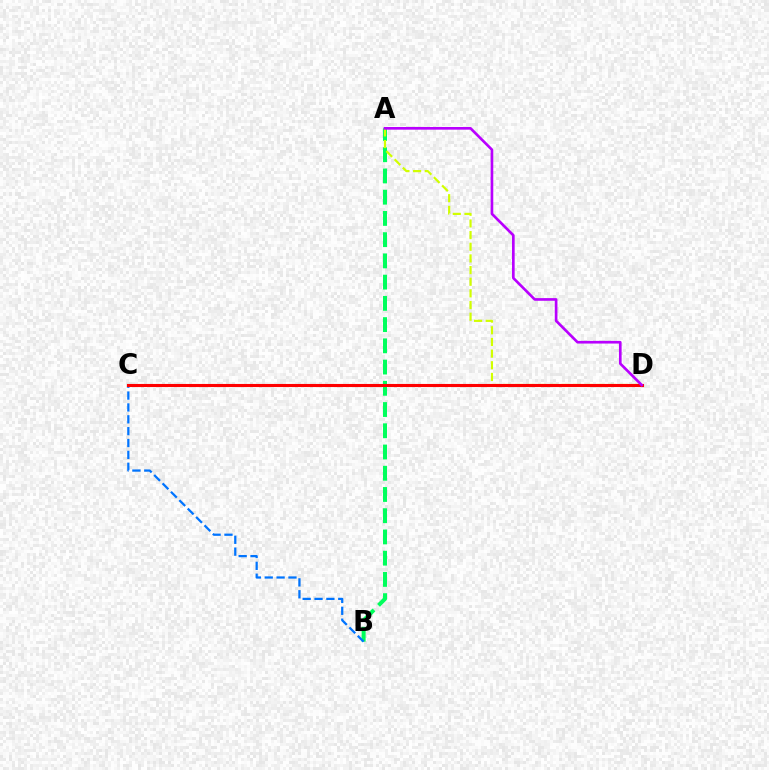{('A', 'B'): [{'color': '#00ff5c', 'line_style': 'dashed', 'thickness': 2.88}], ('A', 'D'): [{'color': '#d1ff00', 'line_style': 'dashed', 'thickness': 1.58}, {'color': '#b900ff', 'line_style': 'solid', 'thickness': 1.92}], ('B', 'C'): [{'color': '#0074ff', 'line_style': 'dashed', 'thickness': 1.61}], ('C', 'D'): [{'color': '#ff0000', 'line_style': 'solid', 'thickness': 2.22}]}